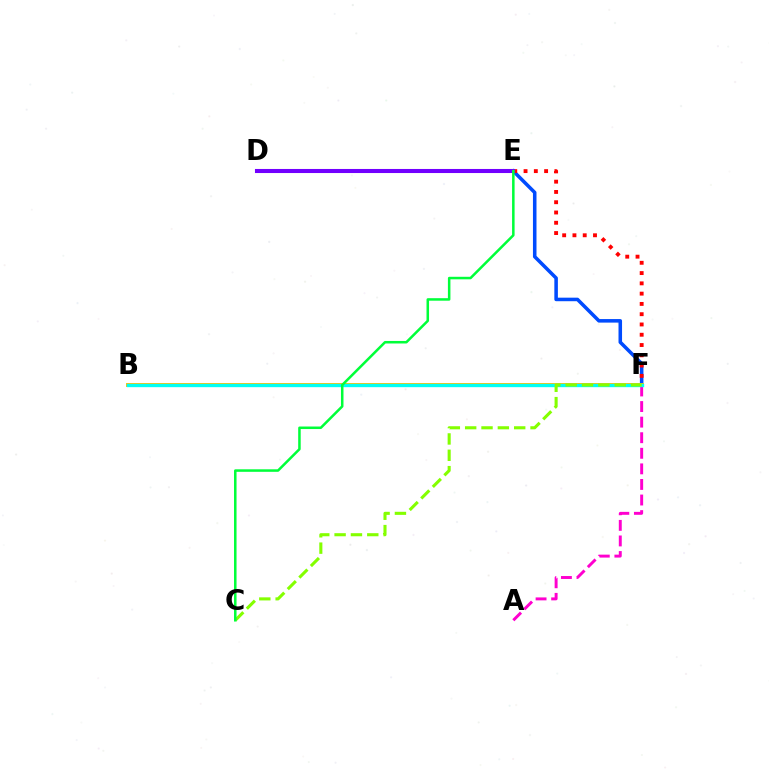{('E', 'F'): [{'color': '#004bff', 'line_style': 'solid', 'thickness': 2.55}, {'color': '#ff0000', 'line_style': 'dotted', 'thickness': 2.79}], ('B', 'F'): [{'color': '#ffbd00', 'line_style': 'solid', 'thickness': 2.82}, {'color': '#00fff6', 'line_style': 'solid', 'thickness': 2.41}], ('A', 'F'): [{'color': '#ff00cf', 'line_style': 'dashed', 'thickness': 2.12}], ('D', 'E'): [{'color': '#7200ff', 'line_style': 'solid', 'thickness': 2.93}], ('C', 'F'): [{'color': '#84ff00', 'line_style': 'dashed', 'thickness': 2.22}], ('C', 'E'): [{'color': '#00ff39', 'line_style': 'solid', 'thickness': 1.81}]}